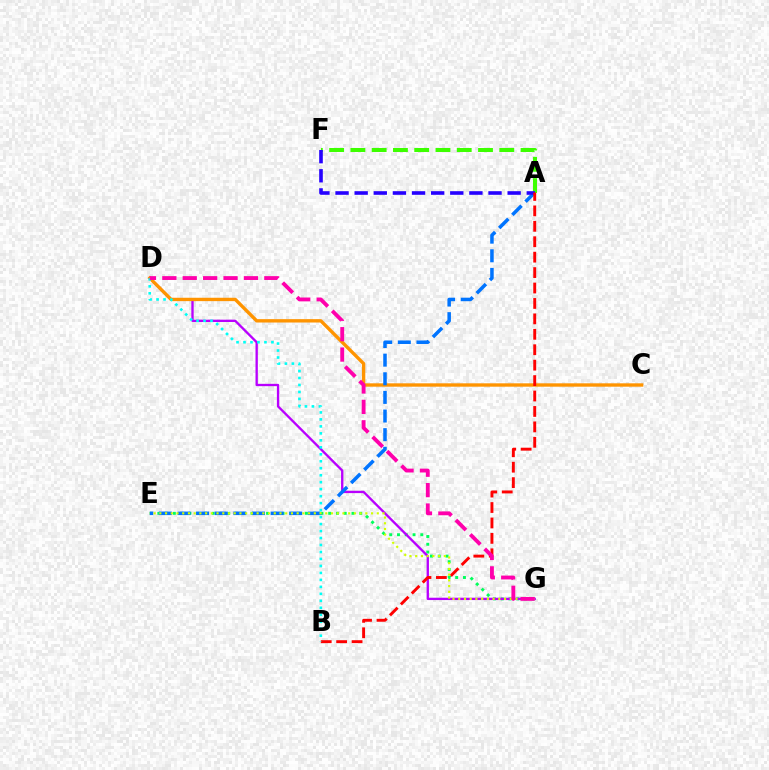{('E', 'G'): [{'color': '#00ff5c', 'line_style': 'dotted', 'thickness': 2.11}, {'color': '#d1ff00', 'line_style': 'dotted', 'thickness': 1.55}], ('D', 'G'): [{'color': '#b900ff', 'line_style': 'solid', 'thickness': 1.68}, {'color': '#ff00ac', 'line_style': 'dashed', 'thickness': 2.77}], ('C', 'D'): [{'color': '#ff9400', 'line_style': 'solid', 'thickness': 2.42}], ('A', 'E'): [{'color': '#0074ff', 'line_style': 'dashed', 'thickness': 2.53}], ('A', 'F'): [{'color': '#3dff00', 'line_style': 'dashed', 'thickness': 2.89}, {'color': '#2500ff', 'line_style': 'dashed', 'thickness': 2.6}], ('A', 'B'): [{'color': '#ff0000', 'line_style': 'dashed', 'thickness': 2.1}], ('B', 'D'): [{'color': '#00fff6', 'line_style': 'dotted', 'thickness': 1.9}]}